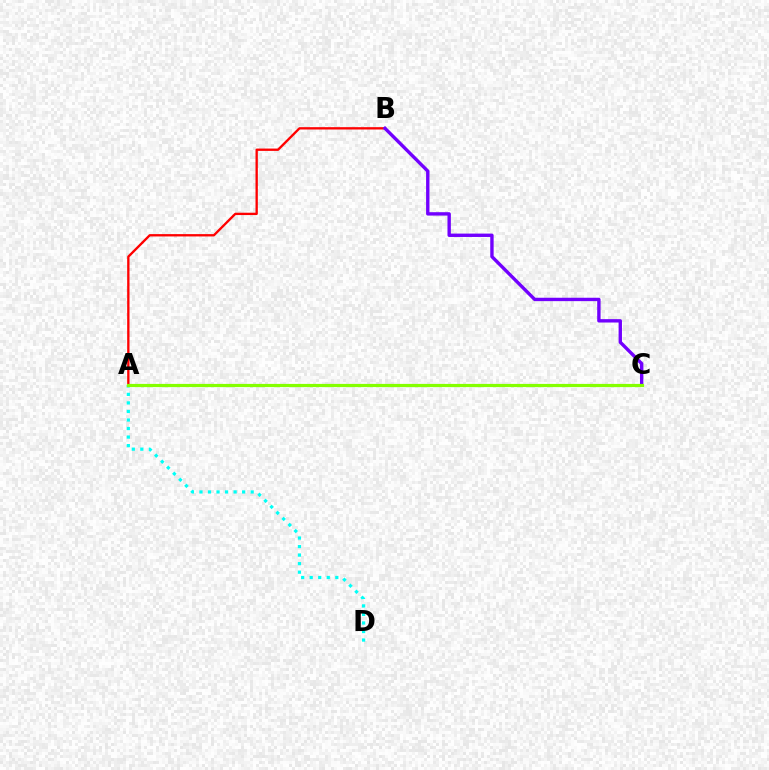{('A', 'B'): [{'color': '#ff0000', 'line_style': 'solid', 'thickness': 1.68}], ('A', 'D'): [{'color': '#00fff6', 'line_style': 'dotted', 'thickness': 2.32}], ('B', 'C'): [{'color': '#7200ff', 'line_style': 'solid', 'thickness': 2.43}], ('A', 'C'): [{'color': '#84ff00', 'line_style': 'solid', 'thickness': 2.3}]}